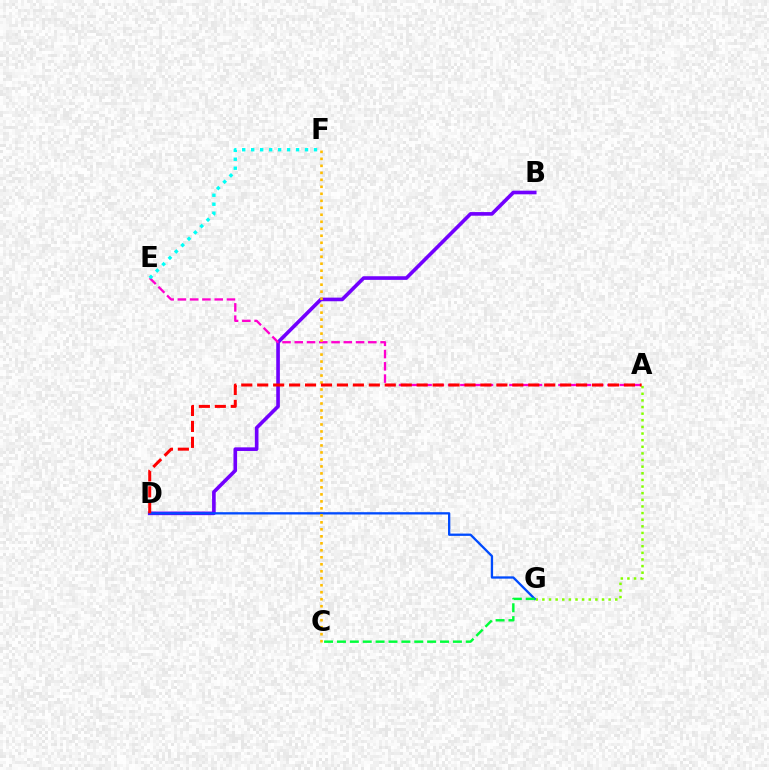{('B', 'D'): [{'color': '#7200ff', 'line_style': 'solid', 'thickness': 2.61}], ('A', 'G'): [{'color': '#84ff00', 'line_style': 'dotted', 'thickness': 1.8}], ('A', 'E'): [{'color': '#ff00cf', 'line_style': 'dashed', 'thickness': 1.67}], ('D', 'G'): [{'color': '#004bff', 'line_style': 'solid', 'thickness': 1.66}], ('E', 'F'): [{'color': '#00fff6', 'line_style': 'dotted', 'thickness': 2.44}], ('C', 'F'): [{'color': '#ffbd00', 'line_style': 'dotted', 'thickness': 1.9}], ('C', 'G'): [{'color': '#00ff39', 'line_style': 'dashed', 'thickness': 1.75}], ('A', 'D'): [{'color': '#ff0000', 'line_style': 'dashed', 'thickness': 2.17}]}